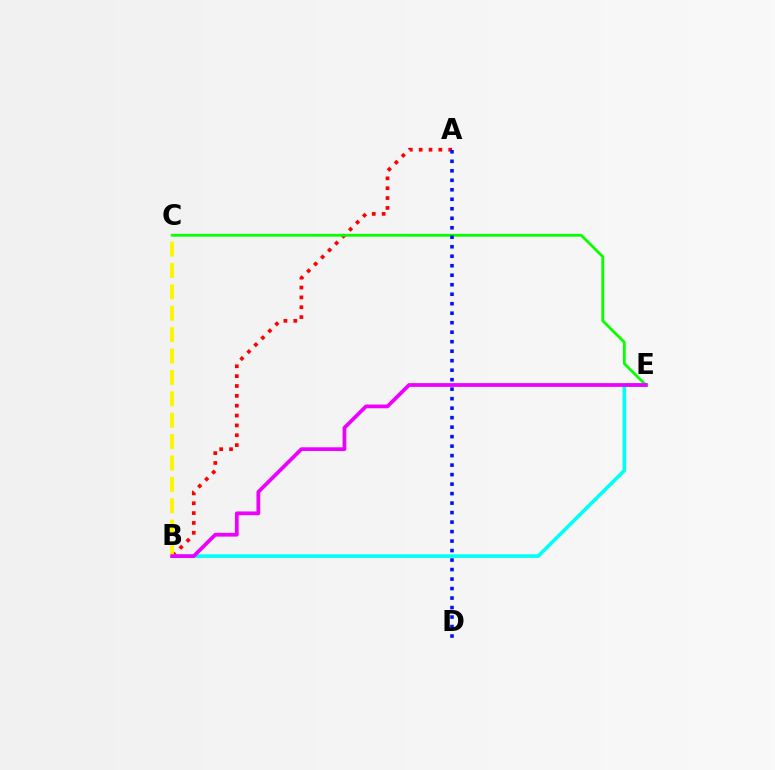{('A', 'B'): [{'color': '#ff0000', 'line_style': 'dotted', 'thickness': 2.68}], ('C', 'E'): [{'color': '#08ff00', 'line_style': 'solid', 'thickness': 2.02}], ('B', 'E'): [{'color': '#00fff6', 'line_style': 'solid', 'thickness': 2.6}, {'color': '#ee00ff', 'line_style': 'solid', 'thickness': 2.7}], ('B', 'C'): [{'color': '#fcf500', 'line_style': 'dashed', 'thickness': 2.91}], ('A', 'D'): [{'color': '#0010ff', 'line_style': 'dotted', 'thickness': 2.58}]}